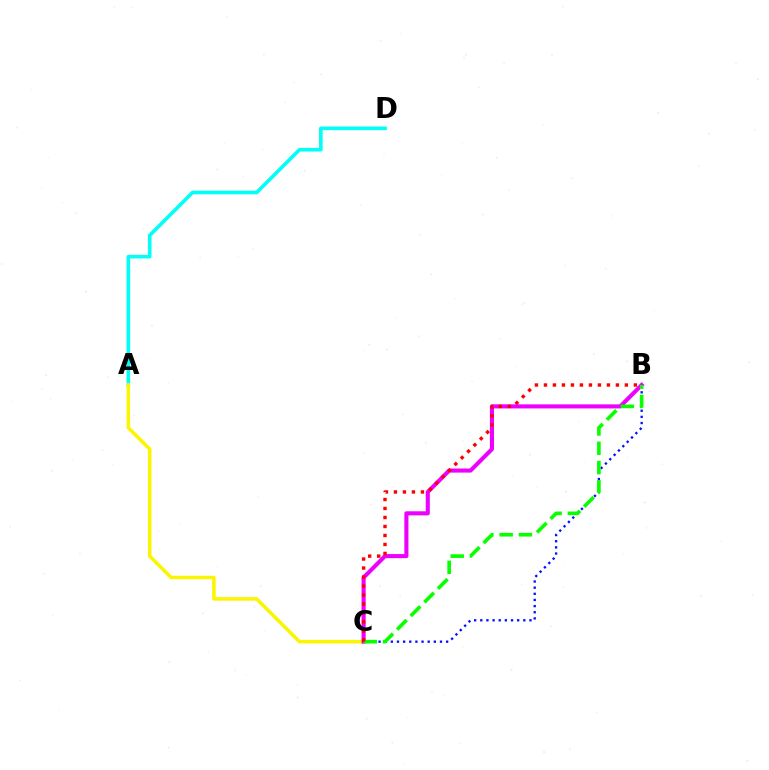{('B', 'C'): [{'color': '#0010ff', 'line_style': 'dotted', 'thickness': 1.67}, {'color': '#ee00ff', 'line_style': 'solid', 'thickness': 2.94}, {'color': '#08ff00', 'line_style': 'dashed', 'thickness': 2.62}, {'color': '#ff0000', 'line_style': 'dotted', 'thickness': 2.44}], ('A', 'D'): [{'color': '#00fff6', 'line_style': 'solid', 'thickness': 2.61}], ('A', 'C'): [{'color': '#fcf500', 'line_style': 'solid', 'thickness': 2.53}]}